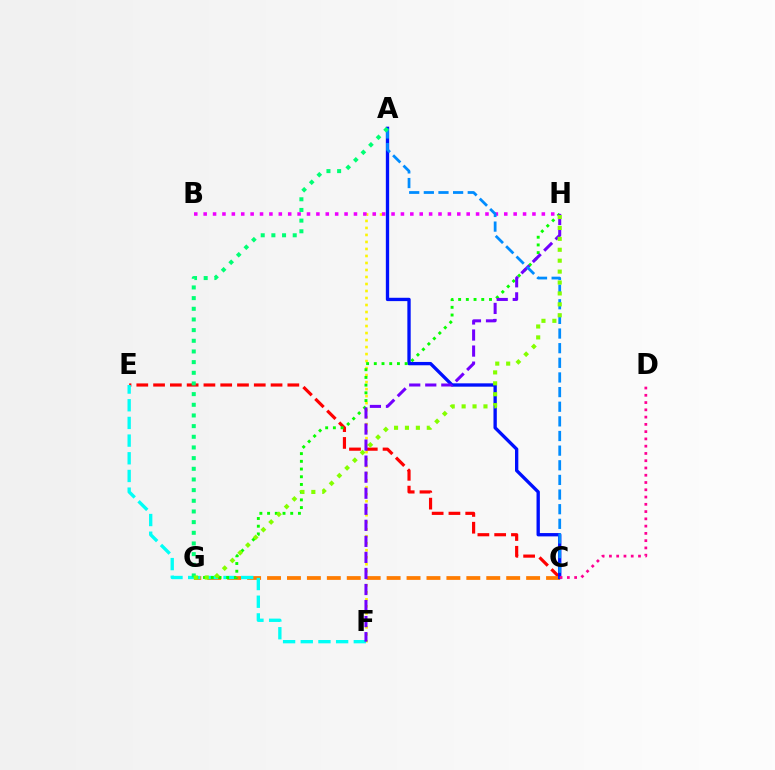{('C', 'E'): [{'color': '#ff0000', 'line_style': 'dashed', 'thickness': 2.28}], ('A', 'F'): [{'color': '#fcf500', 'line_style': 'dotted', 'thickness': 1.9}], ('B', 'H'): [{'color': '#ee00ff', 'line_style': 'dotted', 'thickness': 2.55}], ('C', 'G'): [{'color': '#ff7c00', 'line_style': 'dashed', 'thickness': 2.71}], ('E', 'F'): [{'color': '#00fff6', 'line_style': 'dashed', 'thickness': 2.4}], ('A', 'C'): [{'color': '#0010ff', 'line_style': 'solid', 'thickness': 2.4}, {'color': '#008cff', 'line_style': 'dashed', 'thickness': 1.99}], ('G', 'H'): [{'color': '#08ff00', 'line_style': 'dotted', 'thickness': 2.09}, {'color': '#84ff00', 'line_style': 'dotted', 'thickness': 2.97}], ('F', 'H'): [{'color': '#7200ff', 'line_style': 'dashed', 'thickness': 2.18}], ('A', 'G'): [{'color': '#00ff74', 'line_style': 'dotted', 'thickness': 2.9}], ('C', 'D'): [{'color': '#ff0094', 'line_style': 'dotted', 'thickness': 1.97}]}